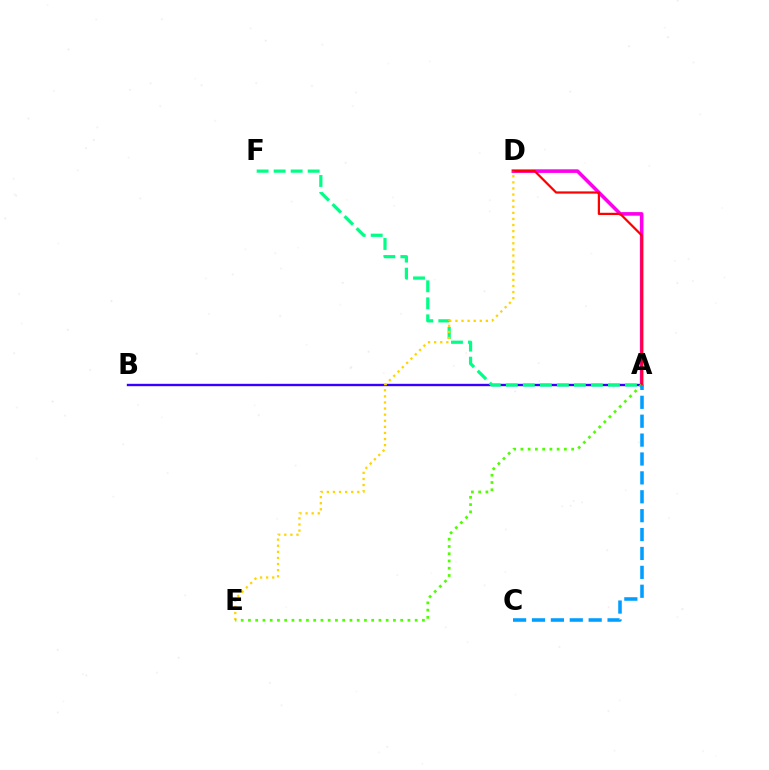{('A', 'B'): [{'color': '#3700ff', 'line_style': 'solid', 'thickness': 1.71}], ('A', 'D'): [{'color': '#ff00ed', 'line_style': 'solid', 'thickness': 2.59}, {'color': '#ff0000', 'line_style': 'solid', 'thickness': 1.6}], ('A', 'F'): [{'color': '#00ff86', 'line_style': 'dashed', 'thickness': 2.31}], ('D', 'E'): [{'color': '#ffd500', 'line_style': 'dotted', 'thickness': 1.66}], ('A', 'E'): [{'color': '#4fff00', 'line_style': 'dotted', 'thickness': 1.97}], ('A', 'C'): [{'color': '#009eff', 'line_style': 'dashed', 'thickness': 2.57}]}